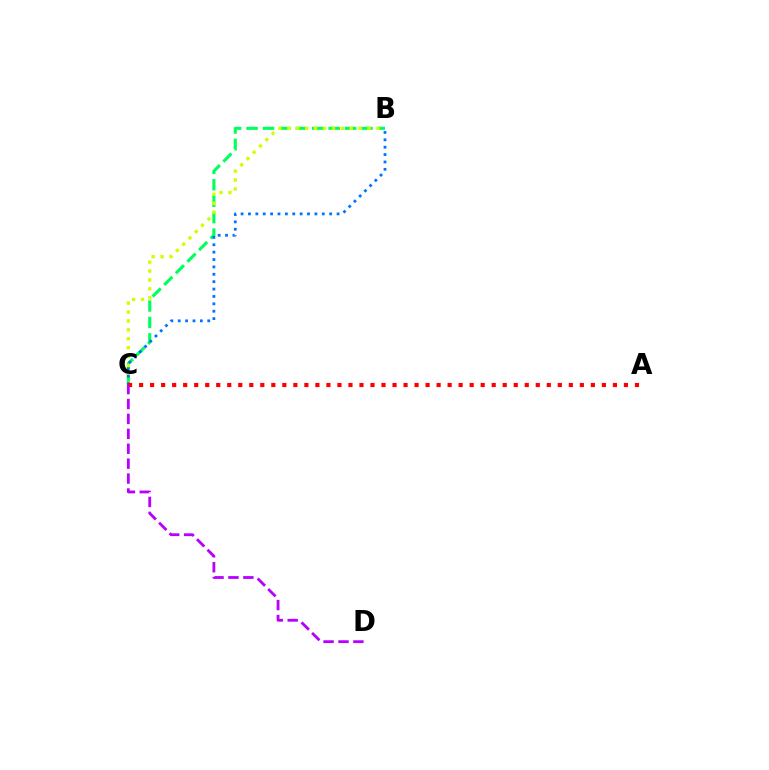{('B', 'C'): [{'color': '#00ff5c', 'line_style': 'dashed', 'thickness': 2.23}, {'color': '#d1ff00', 'line_style': 'dotted', 'thickness': 2.42}, {'color': '#0074ff', 'line_style': 'dotted', 'thickness': 2.01}], ('A', 'C'): [{'color': '#ff0000', 'line_style': 'dotted', 'thickness': 2.99}], ('C', 'D'): [{'color': '#b900ff', 'line_style': 'dashed', 'thickness': 2.03}]}